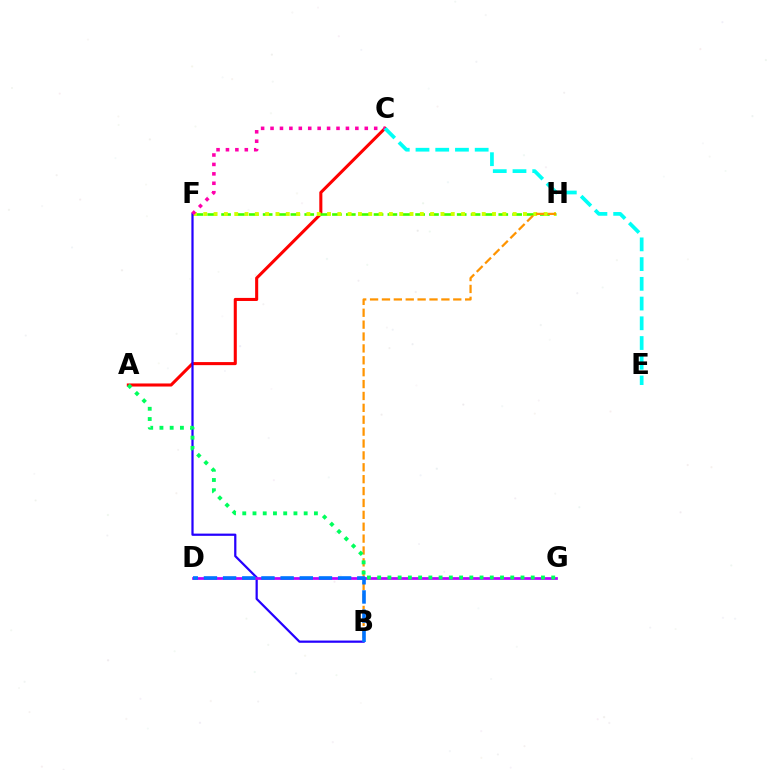{('A', 'C'): [{'color': '#ff0000', 'line_style': 'solid', 'thickness': 2.2}], ('F', 'H'): [{'color': '#3dff00', 'line_style': 'dashed', 'thickness': 1.88}, {'color': '#d1ff00', 'line_style': 'dotted', 'thickness': 2.8}], ('B', 'H'): [{'color': '#ff9400', 'line_style': 'dashed', 'thickness': 1.61}], ('B', 'F'): [{'color': '#2500ff', 'line_style': 'solid', 'thickness': 1.61}], ('D', 'G'): [{'color': '#b900ff', 'line_style': 'solid', 'thickness': 1.96}], ('C', 'F'): [{'color': '#ff00ac', 'line_style': 'dotted', 'thickness': 2.56}], ('B', 'D'): [{'color': '#0074ff', 'line_style': 'dashed', 'thickness': 2.6}], ('C', 'E'): [{'color': '#00fff6', 'line_style': 'dashed', 'thickness': 2.68}], ('A', 'G'): [{'color': '#00ff5c', 'line_style': 'dotted', 'thickness': 2.78}]}